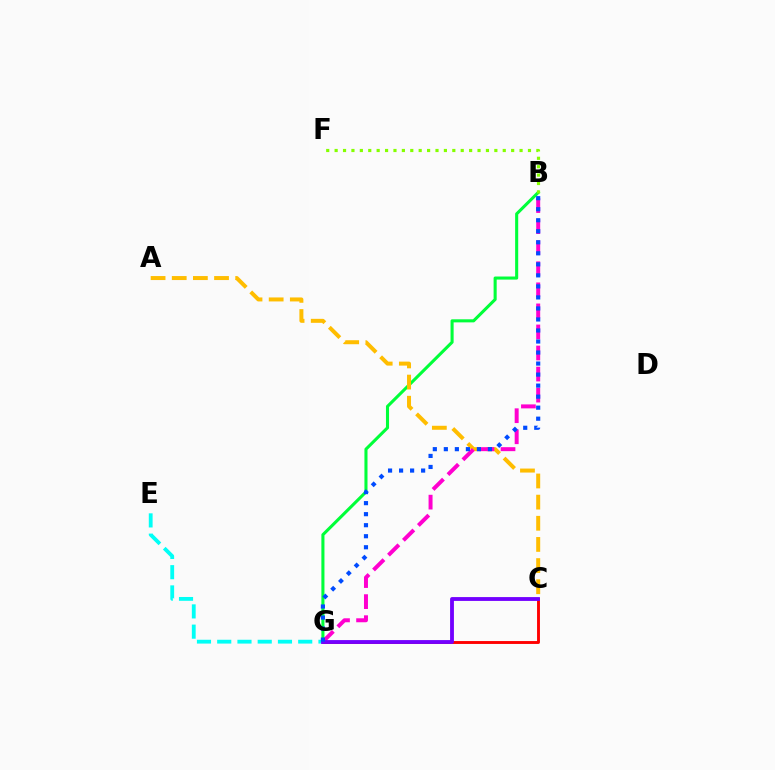{('B', 'G'): [{'color': '#00ff39', 'line_style': 'solid', 'thickness': 2.21}, {'color': '#ff00cf', 'line_style': 'dashed', 'thickness': 2.86}, {'color': '#004bff', 'line_style': 'dotted', 'thickness': 3.0}], ('C', 'G'): [{'color': '#ff0000', 'line_style': 'solid', 'thickness': 2.08}, {'color': '#7200ff', 'line_style': 'solid', 'thickness': 2.76}], ('A', 'C'): [{'color': '#ffbd00', 'line_style': 'dashed', 'thickness': 2.87}], ('B', 'F'): [{'color': '#84ff00', 'line_style': 'dotted', 'thickness': 2.28}], ('E', 'G'): [{'color': '#00fff6', 'line_style': 'dashed', 'thickness': 2.75}]}